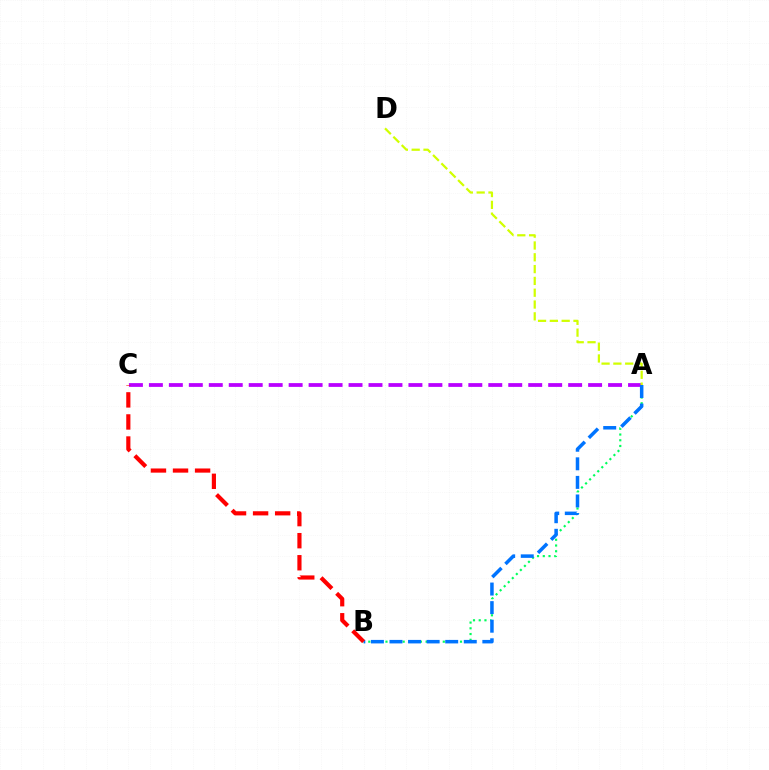{('A', 'B'): [{'color': '#00ff5c', 'line_style': 'dotted', 'thickness': 1.56}, {'color': '#0074ff', 'line_style': 'dashed', 'thickness': 2.52}], ('A', 'C'): [{'color': '#b900ff', 'line_style': 'dashed', 'thickness': 2.71}], ('A', 'D'): [{'color': '#d1ff00', 'line_style': 'dashed', 'thickness': 1.6}], ('B', 'C'): [{'color': '#ff0000', 'line_style': 'dashed', 'thickness': 3.0}]}